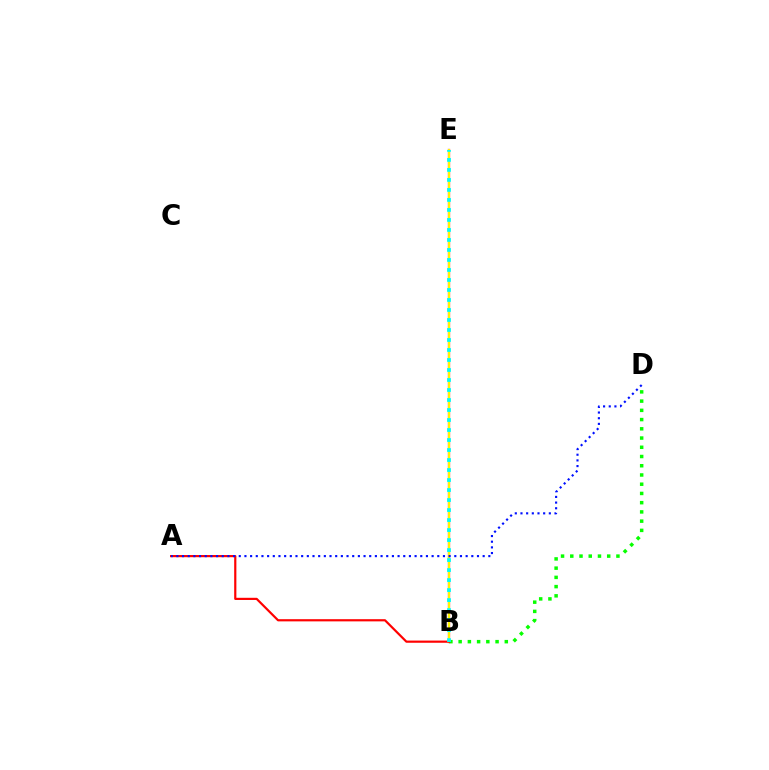{('B', 'E'): [{'color': '#ee00ff', 'line_style': 'solid', 'thickness': 1.62}, {'color': '#fcf500', 'line_style': 'solid', 'thickness': 1.64}, {'color': '#00fff6', 'line_style': 'dotted', 'thickness': 2.72}], ('B', 'D'): [{'color': '#08ff00', 'line_style': 'dotted', 'thickness': 2.51}], ('A', 'B'): [{'color': '#ff0000', 'line_style': 'solid', 'thickness': 1.57}], ('A', 'D'): [{'color': '#0010ff', 'line_style': 'dotted', 'thickness': 1.54}]}